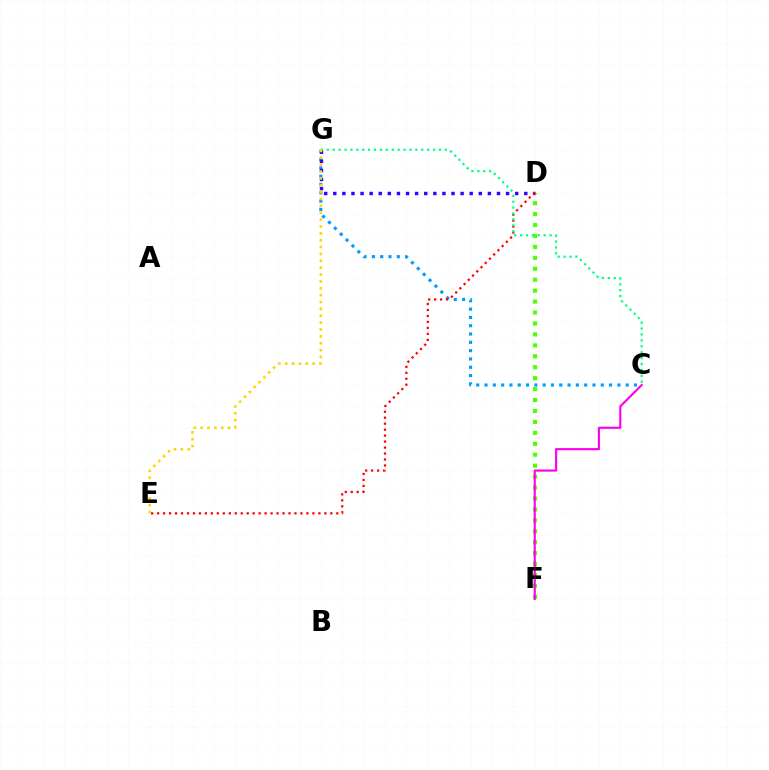{('D', 'F'): [{'color': '#4fff00', 'line_style': 'dotted', 'thickness': 2.97}], ('C', 'G'): [{'color': '#009eff', 'line_style': 'dotted', 'thickness': 2.26}, {'color': '#00ff86', 'line_style': 'dotted', 'thickness': 1.6}], ('D', 'G'): [{'color': '#3700ff', 'line_style': 'dotted', 'thickness': 2.47}], ('C', 'F'): [{'color': '#ff00ed', 'line_style': 'solid', 'thickness': 1.55}], ('D', 'E'): [{'color': '#ff0000', 'line_style': 'dotted', 'thickness': 1.62}], ('E', 'G'): [{'color': '#ffd500', 'line_style': 'dotted', 'thickness': 1.87}]}